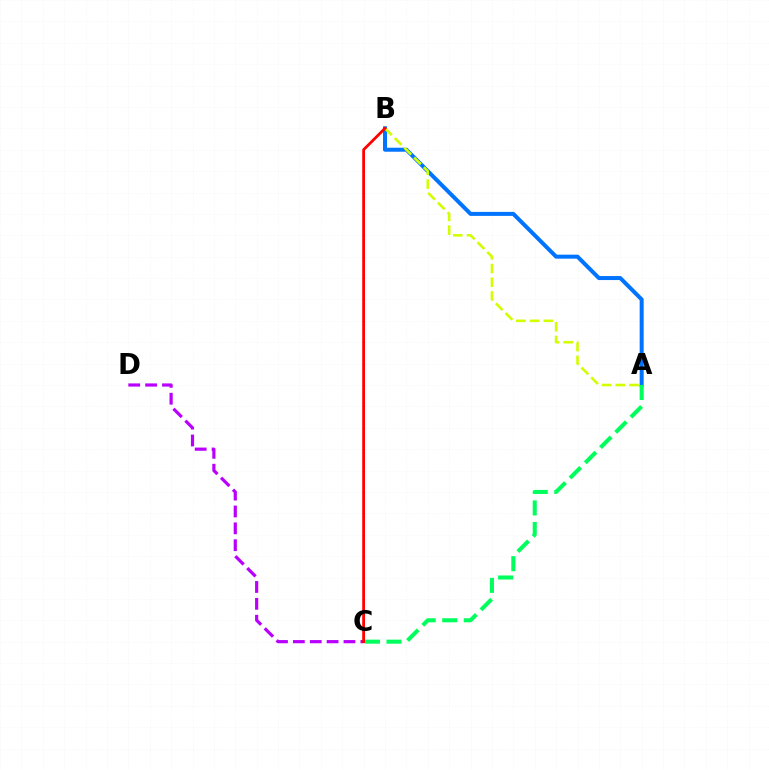{('A', 'B'): [{'color': '#0074ff', 'line_style': 'solid', 'thickness': 2.88}, {'color': '#d1ff00', 'line_style': 'dashed', 'thickness': 1.87}], ('A', 'C'): [{'color': '#00ff5c', 'line_style': 'dashed', 'thickness': 2.93}], ('C', 'D'): [{'color': '#b900ff', 'line_style': 'dashed', 'thickness': 2.29}], ('B', 'C'): [{'color': '#ff0000', 'line_style': 'solid', 'thickness': 2.0}]}